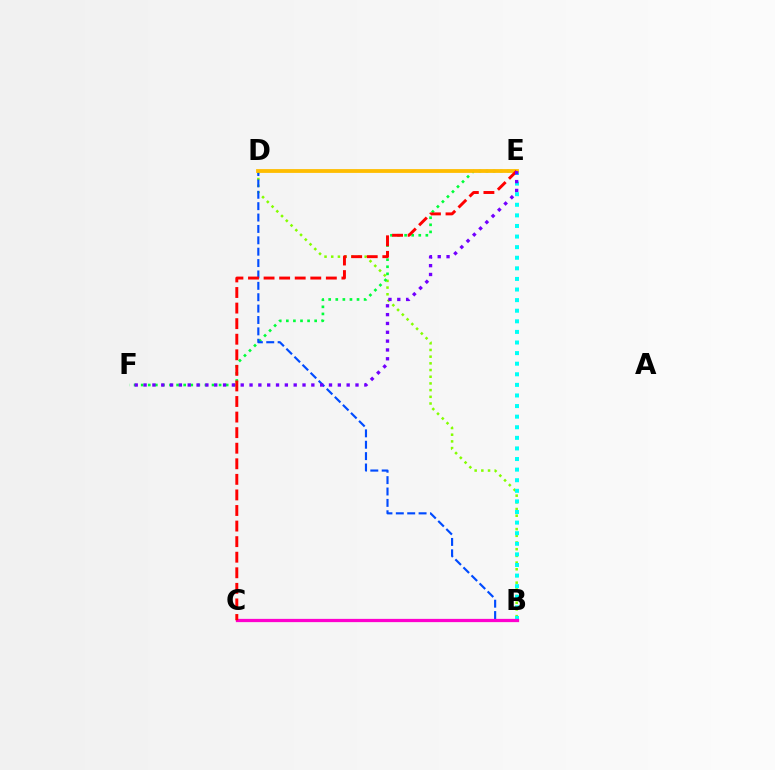{('B', 'D'): [{'color': '#84ff00', 'line_style': 'dotted', 'thickness': 1.82}, {'color': '#004bff', 'line_style': 'dashed', 'thickness': 1.55}], ('B', 'E'): [{'color': '#00fff6', 'line_style': 'dotted', 'thickness': 2.88}], ('E', 'F'): [{'color': '#00ff39', 'line_style': 'dotted', 'thickness': 1.92}, {'color': '#7200ff', 'line_style': 'dotted', 'thickness': 2.4}], ('D', 'E'): [{'color': '#ffbd00', 'line_style': 'solid', 'thickness': 2.73}], ('B', 'C'): [{'color': '#ff00cf', 'line_style': 'solid', 'thickness': 2.34}], ('C', 'E'): [{'color': '#ff0000', 'line_style': 'dashed', 'thickness': 2.12}]}